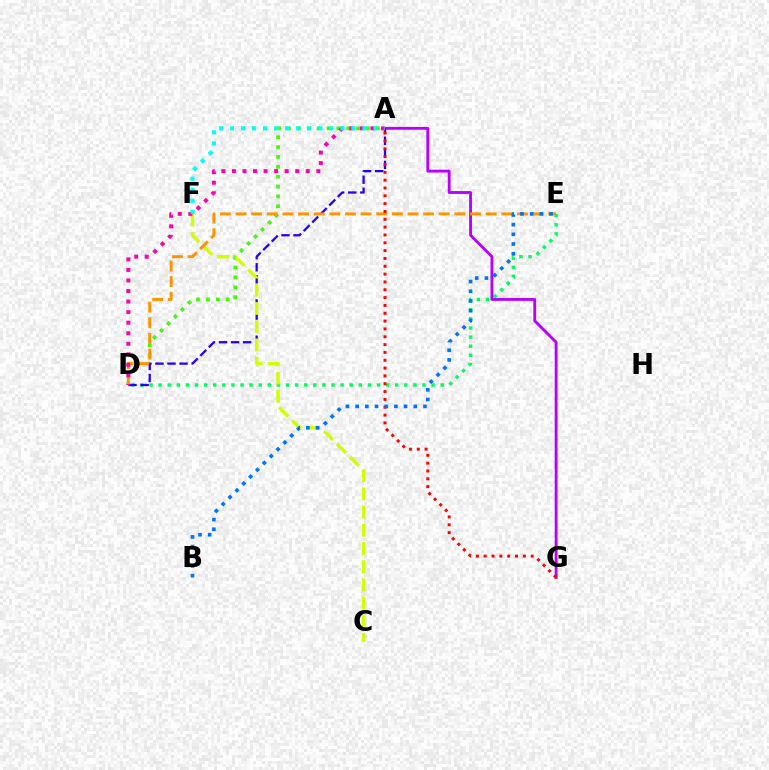{('A', 'D'): [{'color': '#3dff00', 'line_style': 'dotted', 'thickness': 2.68}, {'color': '#2500ff', 'line_style': 'dashed', 'thickness': 1.64}, {'color': '#ff00ac', 'line_style': 'dotted', 'thickness': 2.87}], ('D', 'E'): [{'color': '#00ff5c', 'line_style': 'dotted', 'thickness': 2.47}, {'color': '#ff9400', 'line_style': 'dashed', 'thickness': 2.12}], ('A', 'G'): [{'color': '#b900ff', 'line_style': 'solid', 'thickness': 2.04}, {'color': '#ff0000', 'line_style': 'dotted', 'thickness': 2.13}], ('C', 'F'): [{'color': '#d1ff00', 'line_style': 'dashed', 'thickness': 2.47}], ('A', 'F'): [{'color': '#00fff6', 'line_style': 'dotted', 'thickness': 3.0}], ('B', 'E'): [{'color': '#0074ff', 'line_style': 'dotted', 'thickness': 2.63}]}